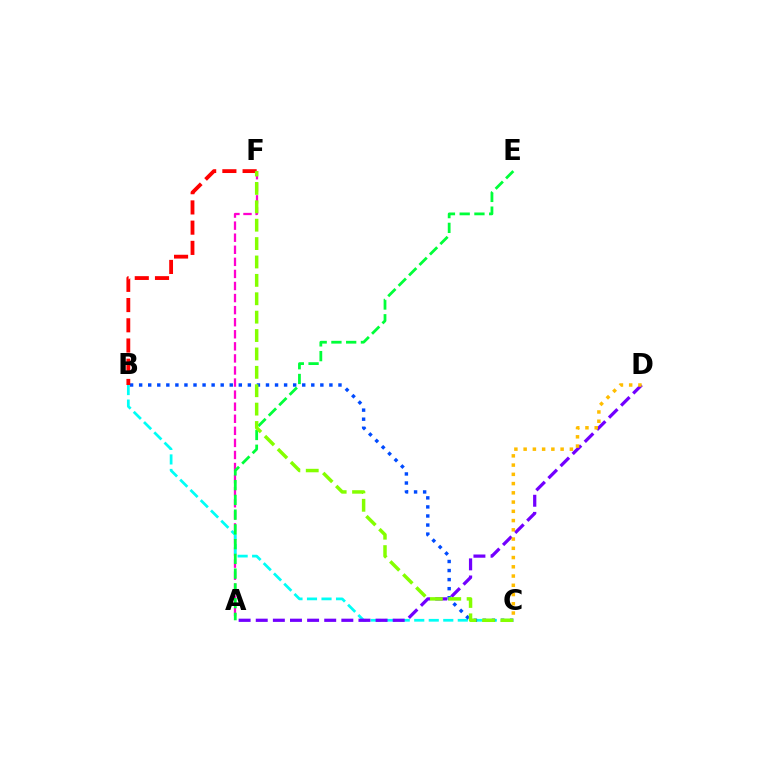{('A', 'F'): [{'color': '#ff00cf', 'line_style': 'dashed', 'thickness': 1.64}], ('B', 'C'): [{'color': '#00fff6', 'line_style': 'dashed', 'thickness': 1.97}, {'color': '#004bff', 'line_style': 'dotted', 'thickness': 2.46}], ('A', 'E'): [{'color': '#00ff39', 'line_style': 'dashed', 'thickness': 2.0}], ('B', 'F'): [{'color': '#ff0000', 'line_style': 'dashed', 'thickness': 2.75}], ('A', 'D'): [{'color': '#7200ff', 'line_style': 'dashed', 'thickness': 2.33}], ('C', 'D'): [{'color': '#ffbd00', 'line_style': 'dotted', 'thickness': 2.51}], ('C', 'F'): [{'color': '#84ff00', 'line_style': 'dashed', 'thickness': 2.5}]}